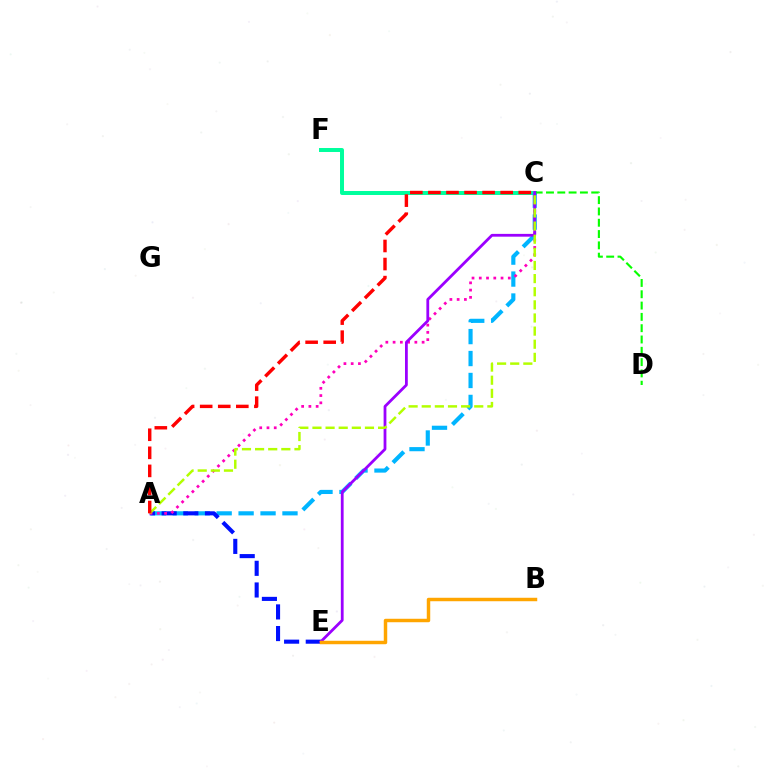{('C', 'F'): [{'color': '#00ff9d', 'line_style': 'solid', 'thickness': 2.86}], ('A', 'C'): [{'color': '#00b5ff', 'line_style': 'dashed', 'thickness': 2.98}, {'color': '#ff00bd', 'line_style': 'dotted', 'thickness': 1.97}, {'color': '#b3ff00', 'line_style': 'dashed', 'thickness': 1.78}, {'color': '#ff0000', 'line_style': 'dashed', 'thickness': 2.45}], ('A', 'E'): [{'color': '#0010ff', 'line_style': 'dashed', 'thickness': 2.94}], ('C', 'D'): [{'color': '#08ff00', 'line_style': 'dashed', 'thickness': 1.54}], ('C', 'E'): [{'color': '#9b00ff', 'line_style': 'solid', 'thickness': 2.01}], ('B', 'E'): [{'color': '#ffa500', 'line_style': 'solid', 'thickness': 2.49}]}